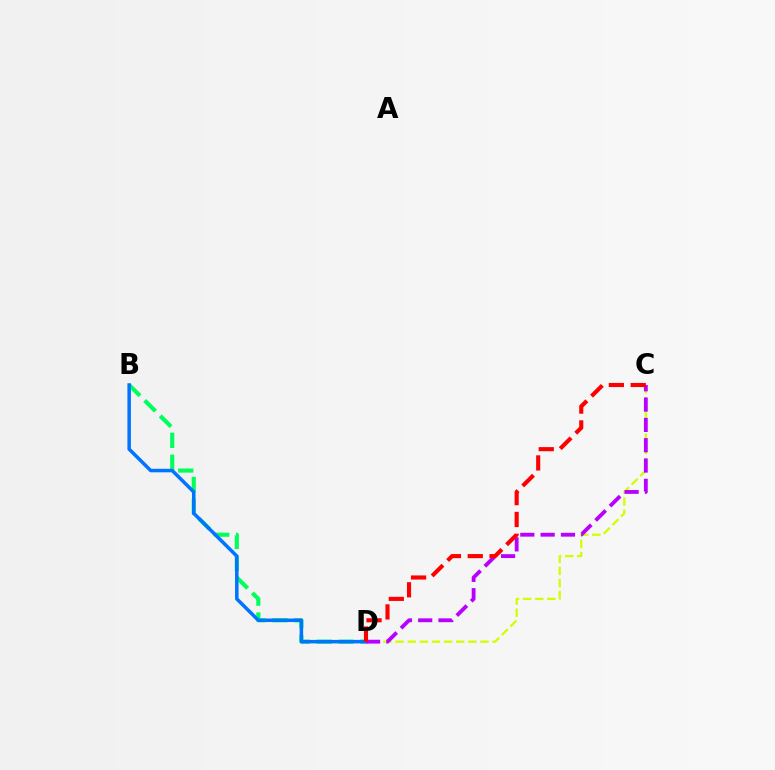{('C', 'D'): [{'color': '#d1ff00', 'line_style': 'dashed', 'thickness': 1.65}, {'color': '#b900ff', 'line_style': 'dashed', 'thickness': 2.76}, {'color': '#ff0000', 'line_style': 'dashed', 'thickness': 2.97}], ('B', 'D'): [{'color': '#00ff5c', 'line_style': 'dashed', 'thickness': 2.97}, {'color': '#0074ff', 'line_style': 'solid', 'thickness': 2.53}]}